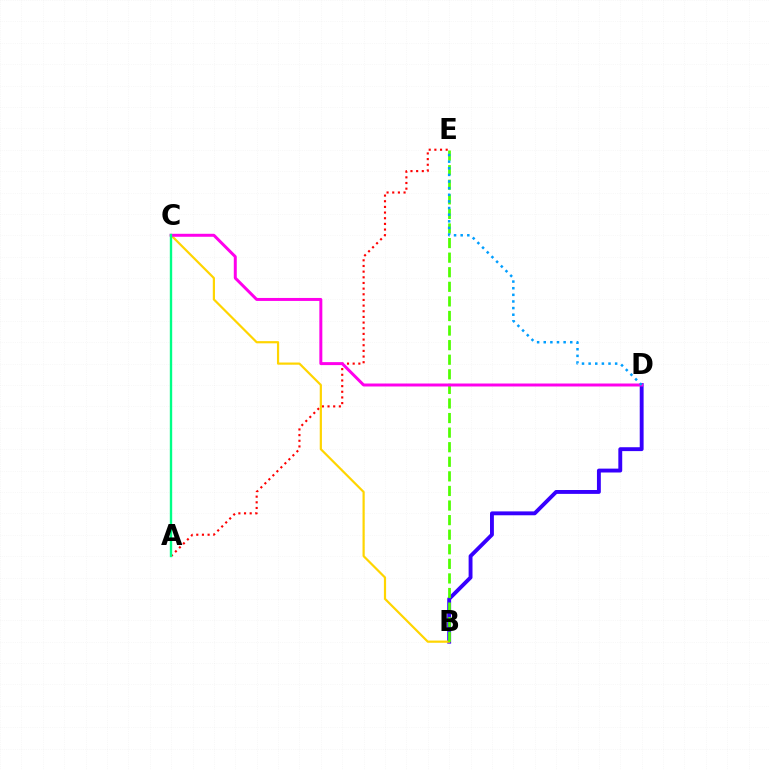{('A', 'E'): [{'color': '#ff0000', 'line_style': 'dotted', 'thickness': 1.54}], ('B', 'D'): [{'color': '#3700ff', 'line_style': 'solid', 'thickness': 2.79}], ('B', 'C'): [{'color': '#ffd500', 'line_style': 'solid', 'thickness': 1.58}], ('B', 'E'): [{'color': '#4fff00', 'line_style': 'dashed', 'thickness': 1.98}], ('C', 'D'): [{'color': '#ff00ed', 'line_style': 'solid', 'thickness': 2.15}], ('A', 'C'): [{'color': '#00ff86', 'line_style': 'solid', 'thickness': 1.71}], ('D', 'E'): [{'color': '#009eff', 'line_style': 'dotted', 'thickness': 1.8}]}